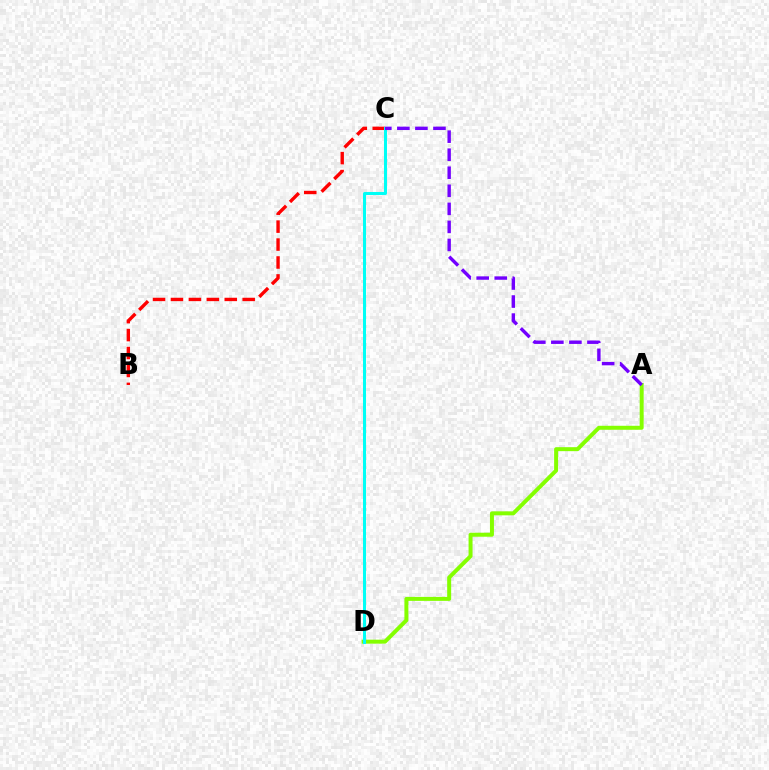{('B', 'C'): [{'color': '#ff0000', 'line_style': 'dashed', 'thickness': 2.44}], ('A', 'D'): [{'color': '#84ff00', 'line_style': 'solid', 'thickness': 2.87}], ('C', 'D'): [{'color': '#00fff6', 'line_style': 'solid', 'thickness': 2.18}], ('A', 'C'): [{'color': '#7200ff', 'line_style': 'dashed', 'thickness': 2.45}]}